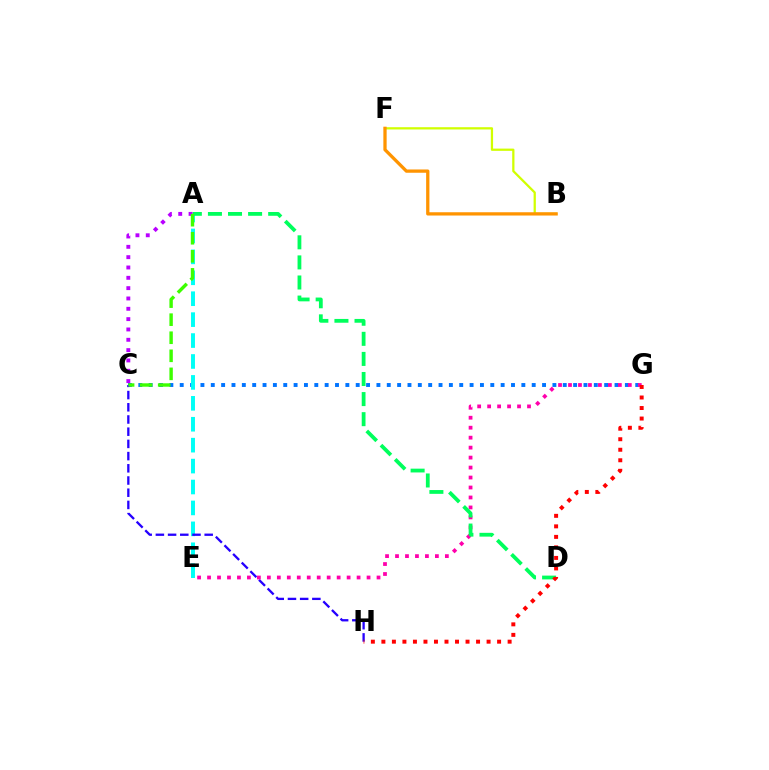{('C', 'G'): [{'color': '#0074ff', 'line_style': 'dotted', 'thickness': 2.81}], ('B', 'F'): [{'color': '#d1ff00', 'line_style': 'solid', 'thickness': 1.63}, {'color': '#ff9400', 'line_style': 'solid', 'thickness': 2.36}], ('A', 'E'): [{'color': '#00fff6', 'line_style': 'dashed', 'thickness': 2.84}], ('C', 'H'): [{'color': '#2500ff', 'line_style': 'dashed', 'thickness': 1.66}], ('E', 'G'): [{'color': '#ff00ac', 'line_style': 'dotted', 'thickness': 2.71}], ('A', 'D'): [{'color': '#00ff5c', 'line_style': 'dashed', 'thickness': 2.73}], ('G', 'H'): [{'color': '#ff0000', 'line_style': 'dotted', 'thickness': 2.86}], ('A', 'C'): [{'color': '#b900ff', 'line_style': 'dotted', 'thickness': 2.81}, {'color': '#3dff00', 'line_style': 'dashed', 'thickness': 2.45}]}